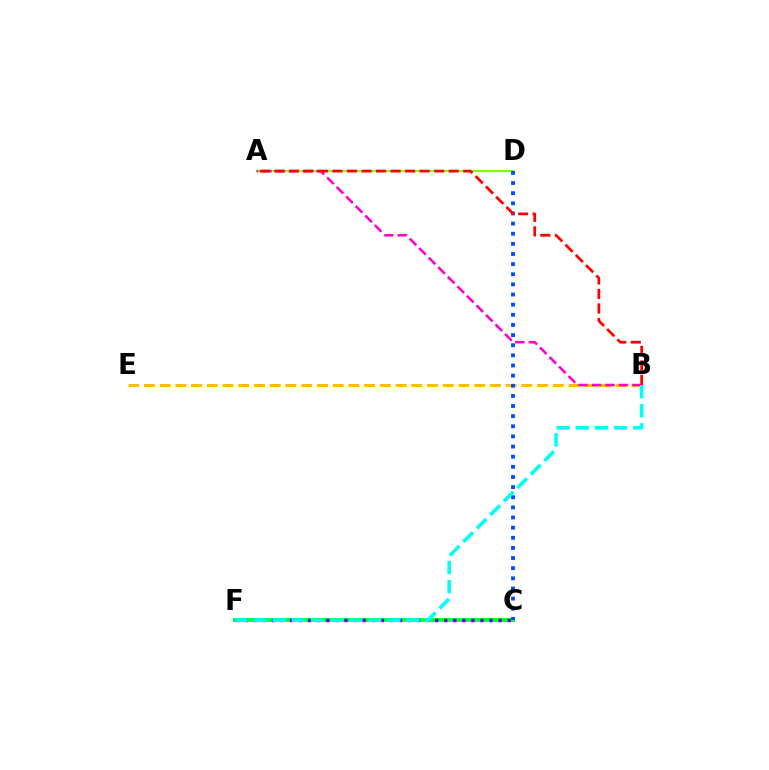{('C', 'F'): [{'color': '#00ff39', 'line_style': 'solid', 'thickness': 2.83}, {'color': '#7200ff', 'line_style': 'dotted', 'thickness': 2.46}], ('A', 'D'): [{'color': '#84ff00', 'line_style': 'solid', 'thickness': 1.6}], ('B', 'E'): [{'color': '#ffbd00', 'line_style': 'dashed', 'thickness': 2.14}], ('C', 'D'): [{'color': '#004bff', 'line_style': 'dotted', 'thickness': 2.75}], ('A', 'B'): [{'color': '#ff00cf', 'line_style': 'dashed', 'thickness': 1.83}, {'color': '#ff0000', 'line_style': 'dashed', 'thickness': 1.97}], ('B', 'F'): [{'color': '#00fff6', 'line_style': 'dashed', 'thickness': 2.6}]}